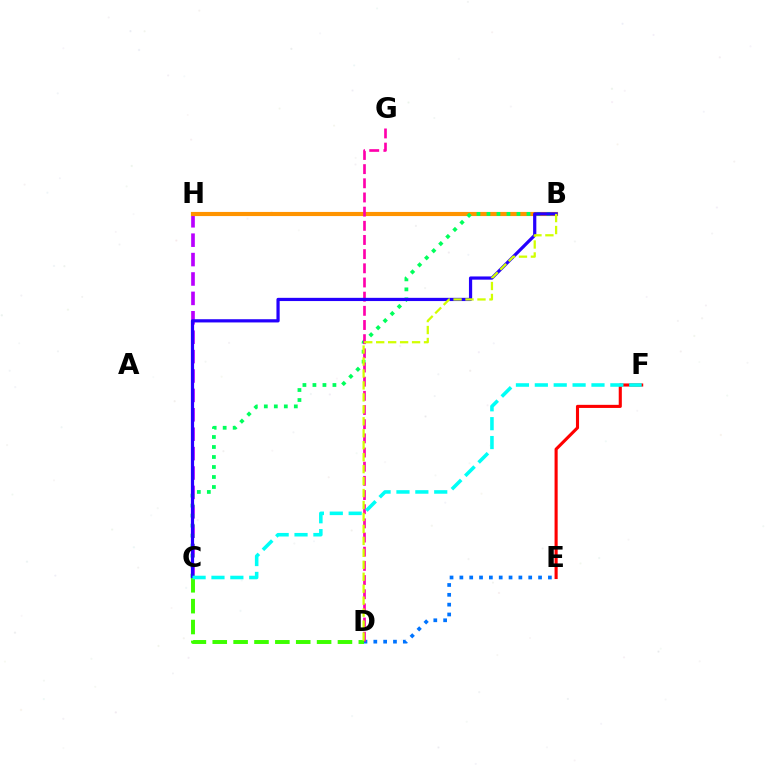{('C', 'H'): [{'color': '#b900ff', 'line_style': 'dashed', 'thickness': 2.64}], ('D', 'E'): [{'color': '#0074ff', 'line_style': 'dotted', 'thickness': 2.67}], ('B', 'H'): [{'color': '#ff9400', 'line_style': 'solid', 'thickness': 2.98}], ('B', 'C'): [{'color': '#00ff5c', 'line_style': 'dotted', 'thickness': 2.72}, {'color': '#2500ff', 'line_style': 'solid', 'thickness': 2.31}], ('D', 'G'): [{'color': '#ff00ac', 'line_style': 'dashed', 'thickness': 1.92}], ('C', 'D'): [{'color': '#3dff00', 'line_style': 'dashed', 'thickness': 2.83}], ('E', 'F'): [{'color': '#ff0000', 'line_style': 'solid', 'thickness': 2.23}], ('C', 'F'): [{'color': '#00fff6', 'line_style': 'dashed', 'thickness': 2.57}], ('B', 'D'): [{'color': '#d1ff00', 'line_style': 'dashed', 'thickness': 1.62}]}